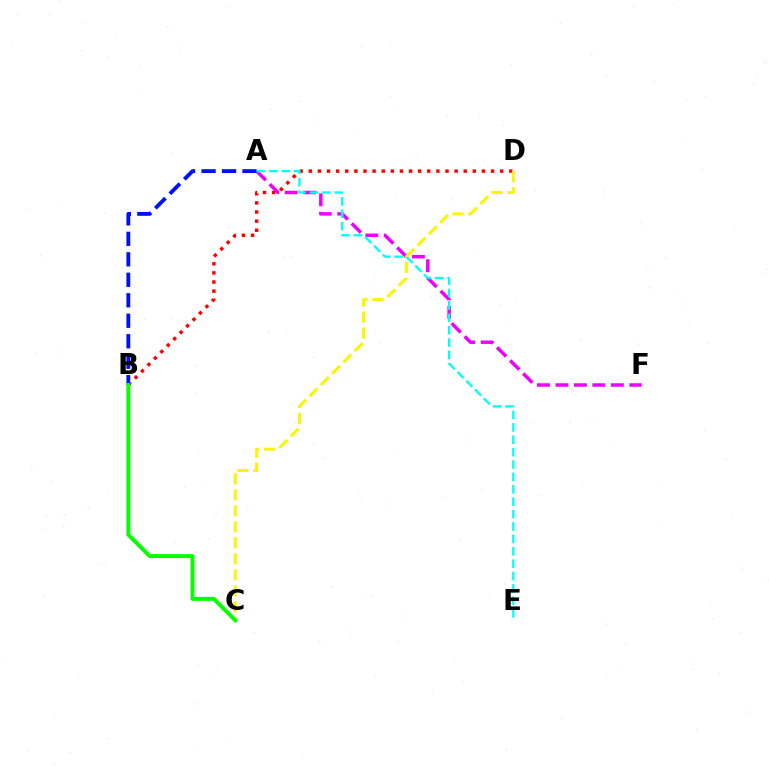{('A', 'F'): [{'color': '#ee00ff', 'line_style': 'dashed', 'thickness': 2.51}], ('B', 'D'): [{'color': '#ff0000', 'line_style': 'dotted', 'thickness': 2.48}], ('A', 'B'): [{'color': '#0010ff', 'line_style': 'dashed', 'thickness': 2.78}], ('A', 'E'): [{'color': '#00fff6', 'line_style': 'dashed', 'thickness': 1.68}], ('C', 'D'): [{'color': '#fcf500', 'line_style': 'dashed', 'thickness': 2.17}], ('B', 'C'): [{'color': '#08ff00', 'line_style': 'solid', 'thickness': 2.85}]}